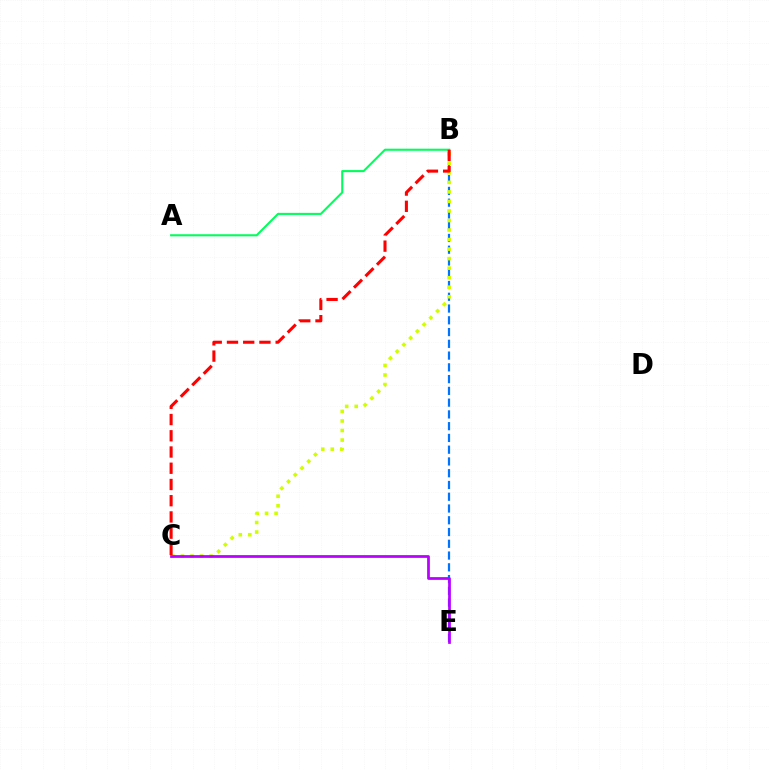{('A', 'B'): [{'color': '#00ff5c', 'line_style': 'solid', 'thickness': 1.51}], ('B', 'E'): [{'color': '#0074ff', 'line_style': 'dashed', 'thickness': 1.6}], ('B', 'C'): [{'color': '#d1ff00', 'line_style': 'dotted', 'thickness': 2.59}, {'color': '#ff0000', 'line_style': 'dashed', 'thickness': 2.21}], ('C', 'E'): [{'color': '#b900ff', 'line_style': 'solid', 'thickness': 1.97}]}